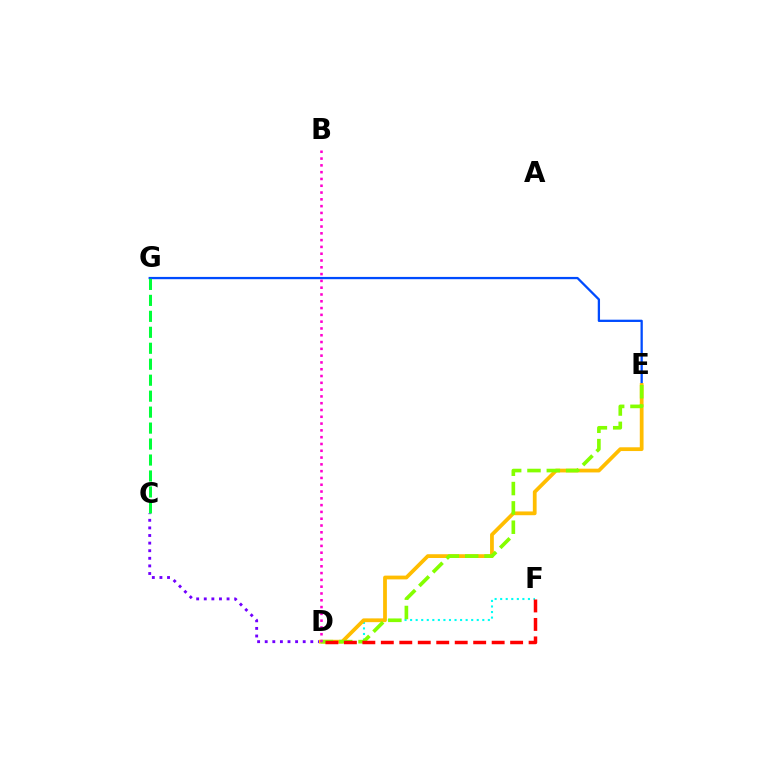{('D', 'F'): [{'color': '#00fff6', 'line_style': 'dotted', 'thickness': 1.51}, {'color': '#ff0000', 'line_style': 'dashed', 'thickness': 2.51}], ('E', 'G'): [{'color': '#004bff', 'line_style': 'solid', 'thickness': 1.64}], ('C', 'D'): [{'color': '#7200ff', 'line_style': 'dotted', 'thickness': 2.06}], ('D', 'E'): [{'color': '#ffbd00', 'line_style': 'solid', 'thickness': 2.71}, {'color': '#84ff00', 'line_style': 'dashed', 'thickness': 2.63}], ('C', 'G'): [{'color': '#00ff39', 'line_style': 'dashed', 'thickness': 2.17}], ('B', 'D'): [{'color': '#ff00cf', 'line_style': 'dotted', 'thickness': 1.85}]}